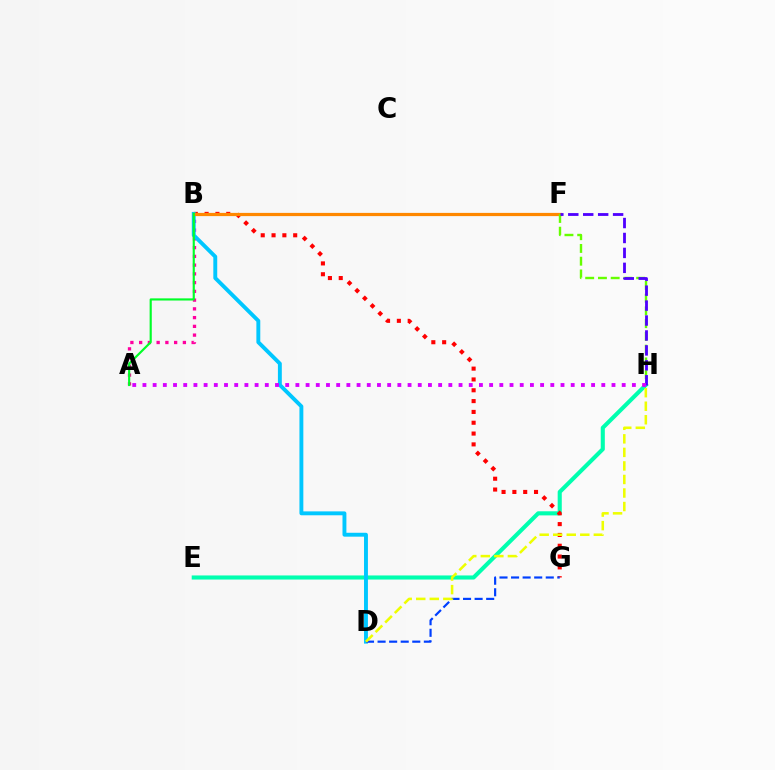{('E', 'H'): [{'color': '#00ffaf', 'line_style': 'solid', 'thickness': 2.95}], ('A', 'B'): [{'color': '#ff00a0', 'line_style': 'dotted', 'thickness': 2.38}, {'color': '#00ff27', 'line_style': 'solid', 'thickness': 1.55}], ('B', 'G'): [{'color': '#ff0000', 'line_style': 'dotted', 'thickness': 2.94}], ('B', 'D'): [{'color': '#00c7ff', 'line_style': 'solid', 'thickness': 2.8}], ('D', 'G'): [{'color': '#003fff', 'line_style': 'dashed', 'thickness': 1.57}], ('B', 'F'): [{'color': '#ff8800', 'line_style': 'solid', 'thickness': 2.31}], ('F', 'H'): [{'color': '#66ff00', 'line_style': 'dashed', 'thickness': 1.73}, {'color': '#4f00ff', 'line_style': 'dashed', 'thickness': 2.03}], ('D', 'H'): [{'color': '#eeff00', 'line_style': 'dashed', 'thickness': 1.84}], ('A', 'H'): [{'color': '#d600ff', 'line_style': 'dotted', 'thickness': 2.77}]}